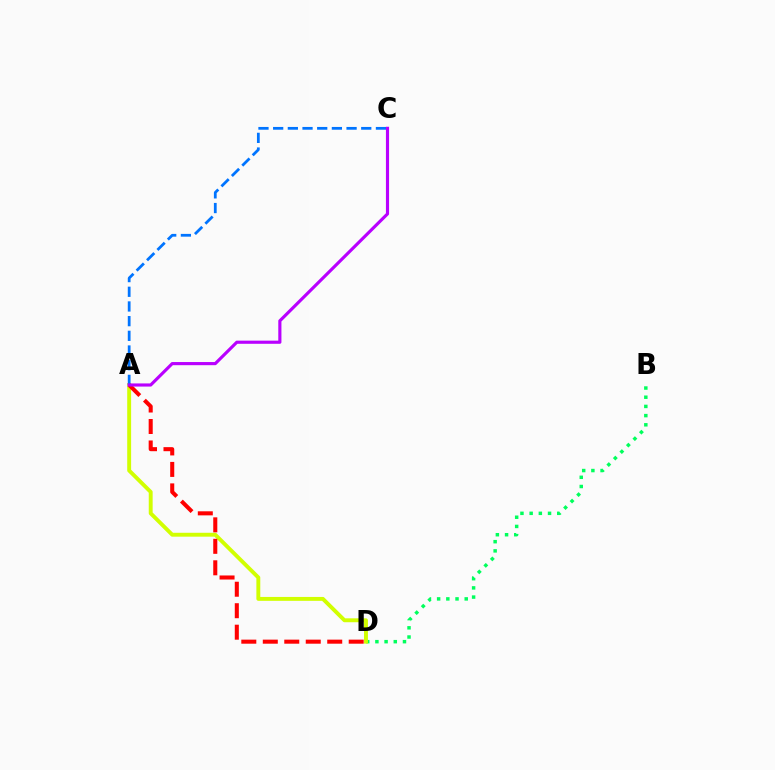{('B', 'D'): [{'color': '#00ff5c', 'line_style': 'dotted', 'thickness': 2.5}], ('A', 'D'): [{'color': '#d1ff00', 'line_style': 'solid', 'thickness': 2.81}, {'color': '#ff0000', 'line_style': 'dashed', 'thickness': 2.92}], ('A', 'C'): [{'color': '#0074ff', 'line_style': 'dashed', 'thickness': 1.99}, {'color': '#b900ff', 'line_style': 'solid', 'thickness': 2.27}]}